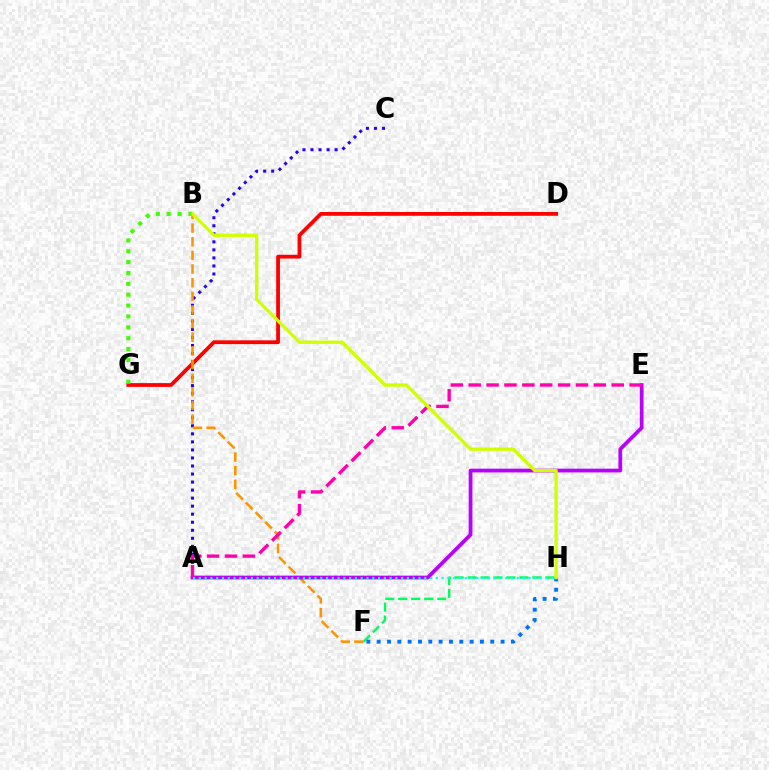{('A', 'C'): [{'color': '#2500ff', 'line_style': 'dotted', 'thickness': 2.18}], ('D', 'G'): [{'color': '#ff0000', 'line_style': 'solid', 'thickness': 2.72}], ('F', 'H'): [{'color': '#00ff5c', 'line_style': 'dashed', 'thickness': 1.76}, {'color': '#0074ff', 'line_style': 'dotted', 'thickness': 2.8}], ('B', 'F'): [{'color': '#ff9400', 'line_style': 'dashed', 'thickness': 1.85}], ('A', 'E'): [{'color': '#b900ff', 'line_style': 'solid', 'thickness': 2.7}, {'color': '#ff00ac', 'line_style': 'dashed', 'thickness': 2.43}], ('B', 'G'): [{'color': '#3dff00', 'line_style': 'dotted', 'thickness': 2.95}], ('A', 'H'): [{'color': '#00fff6', 'line_style': 'dotted', 'thickness': 1.57}], ('B', 'H'): [{'color': '#d1ff00', 'line_style': 'solid', 'thickness': 2.39}]}